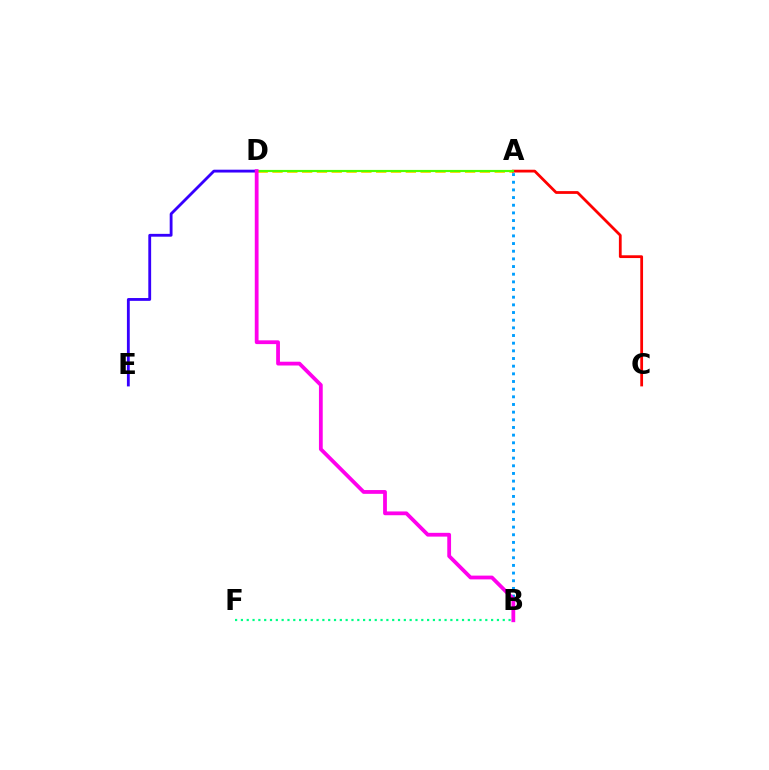{('B', 'F'): [{'color': '#00ff86', 'line_style': 'dotted', 'thickness': 1.58}], ('D', 'E'): [{'color': '#3700ff', 'line_style': 'solid', 'thickness': 2.04}], ('A', 'D'): [{'color': '#ffd500', 'line_style': 'dashed', 'thickness': 2.01}, {'color': '#4fff00', 'line_style': 'solid', 'thickness': 1.56}], ('A', 'B'): [{'color': '#009eff', 'line_style': 'dotted', 'thickness': 2.08}], ('A', 'C'): [{'color': '#ff0000', 'line_style': 'solid', 'thickness': 2.0}], ('B', 'D'): [{'color': '#ff00ed', 'line_style': 'solid', 'thickness': 2.72}]}